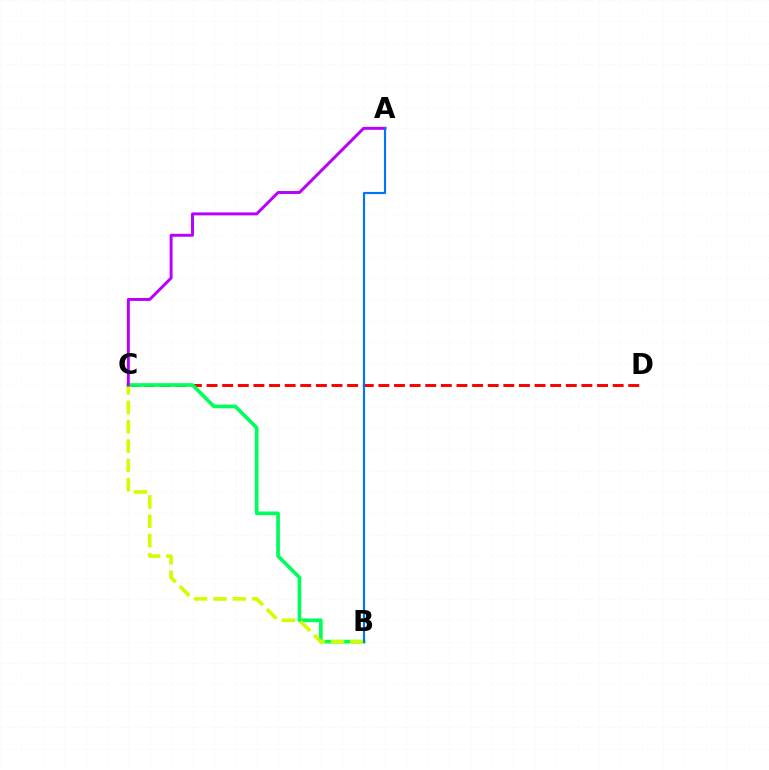{('C', 'D'): [{'color': '#ff0000', 'line_style': 'dashed', 'thickness': 2.12}], ('B', 'C'): [{'color': '#00ff5c', 'line_style': 'solid', 'thickness': 2.65}, {'color': '#d1ff00', 'line_style': 'dashed', 'thickness': 2.63}], ('A', 'C'): [{'color': '#b900ff', 'line_style': 'solid', 'thickness': 2.13}], ('A', 'B'): [{'color': '#0074ff', 'line_style': 'solid', 'thickness': 1.55}]}